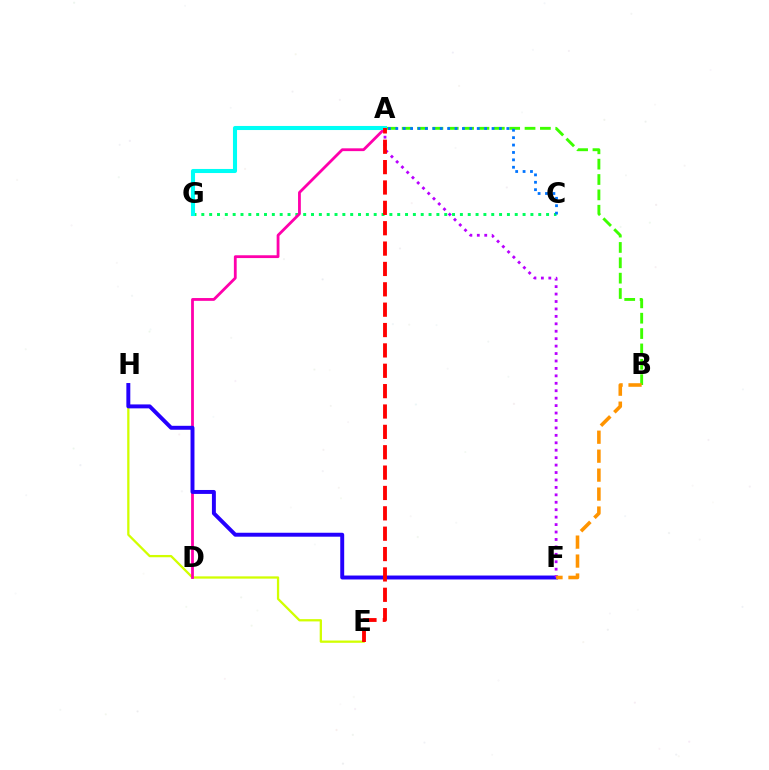{('E', 'H'): [{'color': '#d1ff00', 'line_style': 'solid', 'thickness': 1.64}], ('A', 'B'): [{'color': '#3dff00', 'line_style': 'dashed', 'thickness': 2.09}], ('C', 'G'): [{'color': '#00ff5c', 'line_style': 'dotted', 'thickness': 2.13}], ('A', 'D'): [{'color': '#ff00ac', 'line_style': 'solid', 'thickness': 2.02}], ('A', 'G'): [{'color': '#00fff6', 'line_style': 'solid', 'thickness': 2.93}], ('F', 'H'): [{'color': '#2500ff', 'line_style': 'solid', 'thickness': 2.83}], ('A', 'F'): [{'color': '#b900ff', 'line_style': 'dotted', 'thickness': 2.02}], ('B', 'F'): [{'color': '#ff9400', 'line_style': 'dashed', 'thickness': 2.58}], ('A', 'C'): [{'color': '#0074ff', 'line_style': 'dotted', 'thickness': 2.01}], ('A', 'E'): [{'color': '#ff0000', 'line_style': 'dashed', 'thickness': 2.77}]}